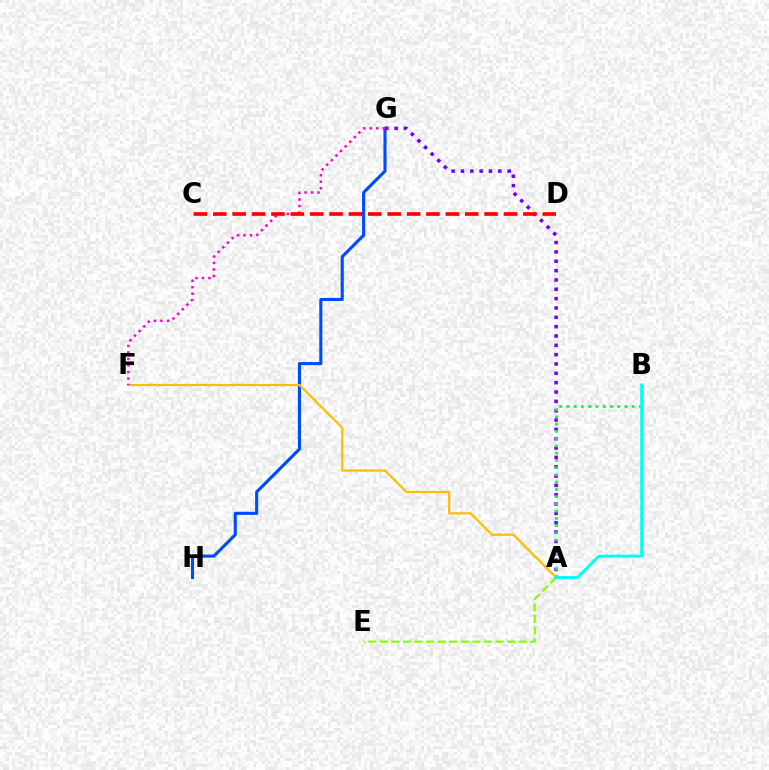{('G', 'H'): [{'color': '#004bff', 'line_style': 'solid', 'thickness': 2.24}], ('A', 'G'): [{'color': '#7200ff', 'line_style': 'dotted', 'thickness': 2.54}], ('A', 'B'): [{'color': '#00ff39', 'line_style': 'dotted', 'thickness': 1.97}, {'color': '#00fff6', 'line_style': 'solid', 'thickness': 2.09}], ('A', 'F'): [{'color': '#ffbd00', 'line_style': 'solid', 'thickness': 1.58}], ('F', 'G'): [{'color': '#ff00cf', 'line_style': 'dotted', 'thickness': 1.77}], ('C', 'D'): [{'color': '#ff0000', 'line_style': 'dashed', 'thickness': 2.63}], ('A', 'E'): [{'color': '#84ff00', 'line_style': 'dashed', 'thickness': 1.57}]}